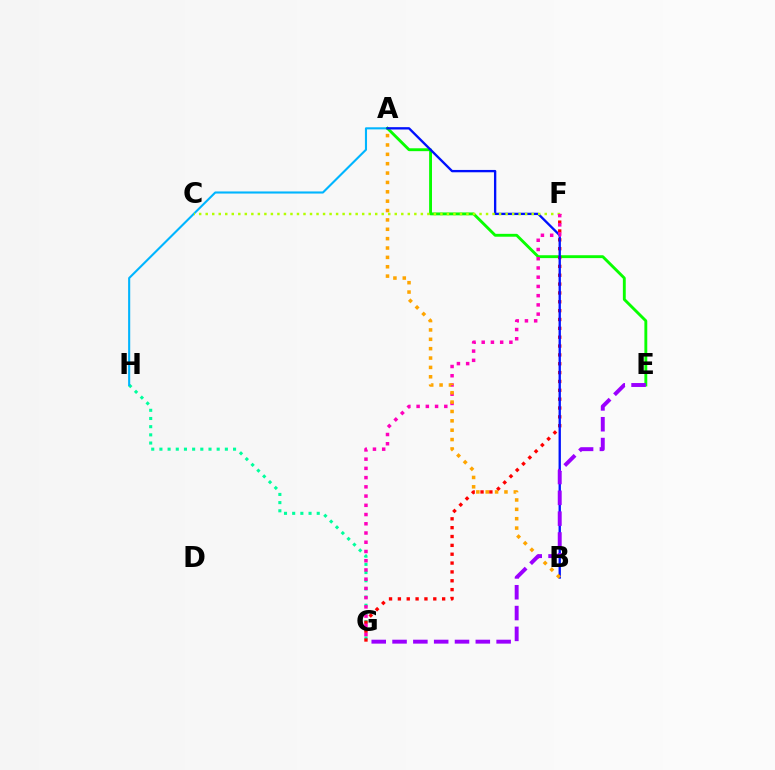{('G', 'H'): [{'color': '#00ff9d', 'line_style': 'dotted', 'thickness': 2.22}], ('A', 'H'): [{'color': '#00b5ff', 'line_style': 'solid', 'thickness': 1.52}], ('A', 'E'): [{'color': '#08ff00', 'line_style': 'solid', 'thickness': 2.07}], ('F', 'G'): [{'color': '#ff0000', 'line_style': 'dotted', 'thickness': 2.4}, {'color': '#ff00bd', 'line_style': 'dotted', 'thickness': 2.51}], ('A', 'B'): [{'color': '#0010ff', 'line_style': 'solid', 'thickness': 1.68}, {'color': '#ffa500', 'line_style': 'dotted', 'thickness': 2.55}], ('C', 'F'): [{'color': '#b3ff00', 'line_style': 'dotted', 'thickness': 1.77}], ('E', 'G'): [{'color': '#9b00ff', 'line_style': 'dashed', 'thickness': 2.83}]}